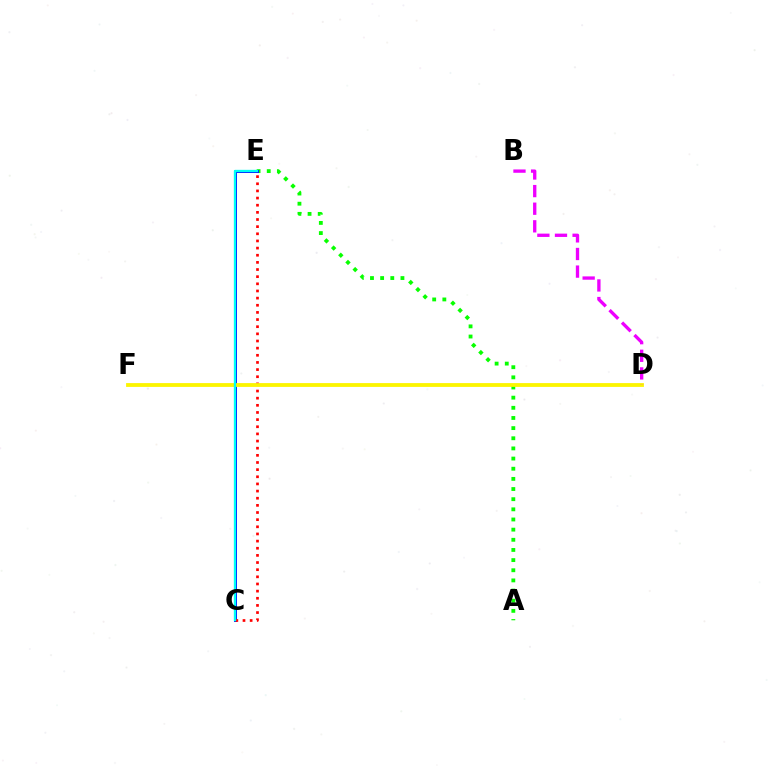{('A', 'E'): [{'color': '#08ff00', 'line_style': 'dotted', 'thickness': 2.76}], ('C', 'E'): [{'color': '#0010ff', 'line_style': 'solid', 'thickness': 2.12}, {'color': '#ff0000', 'line_style': 'dotted', 'thickness': 1.94}, {'color': '#00fff6', 'line_style': 'solid', 'thickness': 1.68}], ('D', 'F'): [{'color': '#fcf500', 'line_style': 'solid', 'thickness': 2.74}], ('B', 'D'): [{'color': '#ee00ff', 'line_style': 'dashed', 'thickness': 2.39}]}